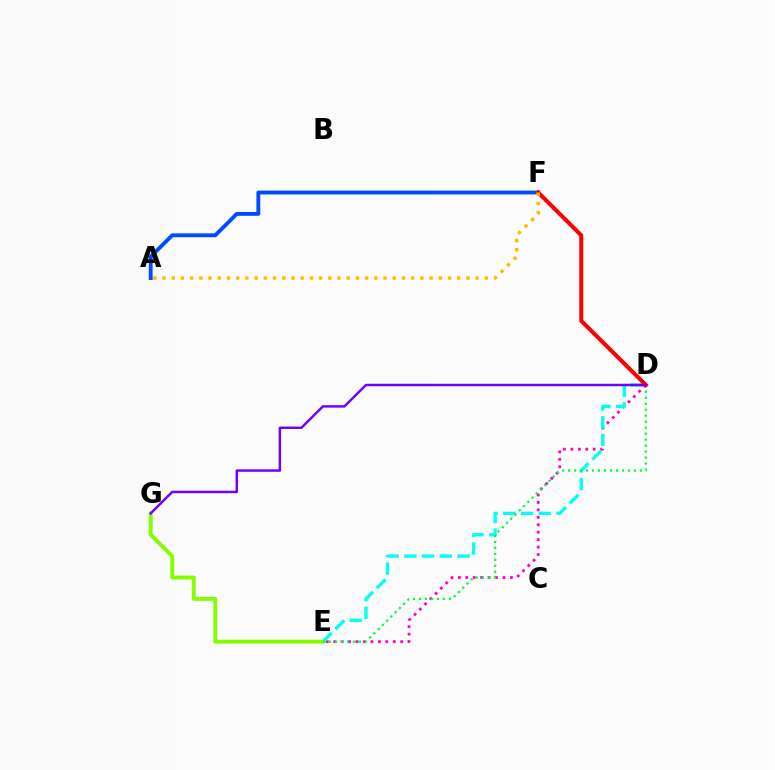{('D', 'E'): [{'color': '#ff00cf', 'line_style': 'dotted', 'thickness': 2.02}, {'color': '#00fff6', 'line_style': 'dashed', 'thickness': 2.41}, {'color': '#00ff39', 'line_style': 'dotted', 'thickness': 1.62}], ('E', 'G'): [{'color': '#84ff00', 'line_style': 'solid', 'thickness': 2.82}], ('A', 'F'): [{'color': '#004bff', 'line_style': 'solid', 'thickness': 2.78}, {'color': '#ffbd00', 'line_style': 'dotted', 'thickness': 2.5}], ('D', 'F'): [{'color': '#ff0000', 'line_style': 'solid', 'thickness': 2.9}], ('D', 'G'): [{'color': '#7200ff', 'line_style': 'solid', 'thickness': 1.77}]}